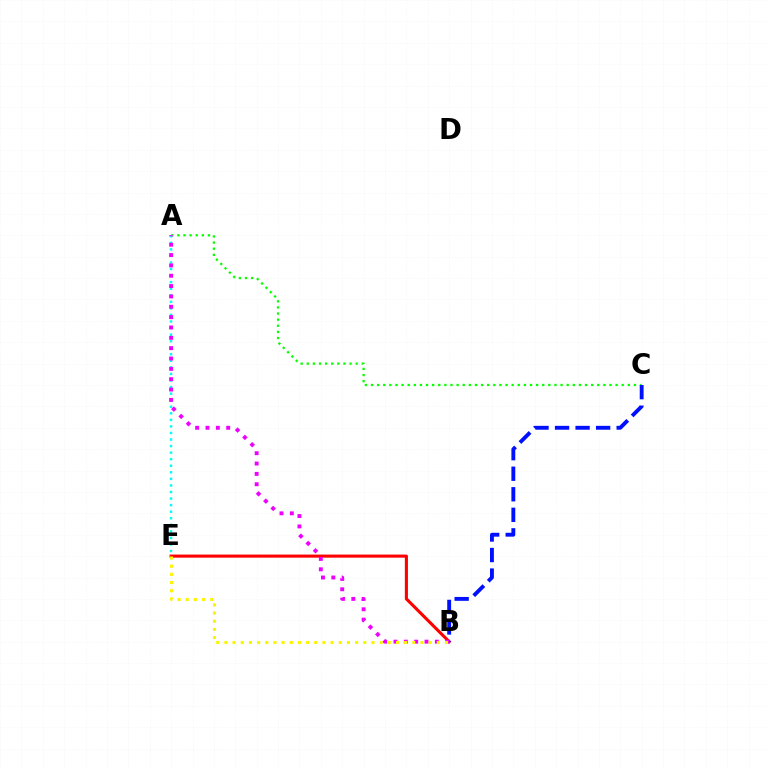{('B', 'E'): [{'color': '#ff0000', 'line_style': 'solid', 'thickness': 2.22}, {'color': '#fcf500', 'line_style': 'dotted', 'thickness': 2.22}], ('A', 'C'): [{'color': '#08ff00', 'line_style': 'dotted', 'thickness': 1.66}], ('A', 'E'): [{'color': '#00fff6', 'line_style': 'dotted', 'thickness': 1.78}], ('B', 'C'): [{'color': '#0010ff', 'line_style': 'dashed', 'thickness': 2.79}], ('A', 'B'): [{'color': '#ee00ff', 'line_style': 'dotted', 'thickness': 2.81}]}